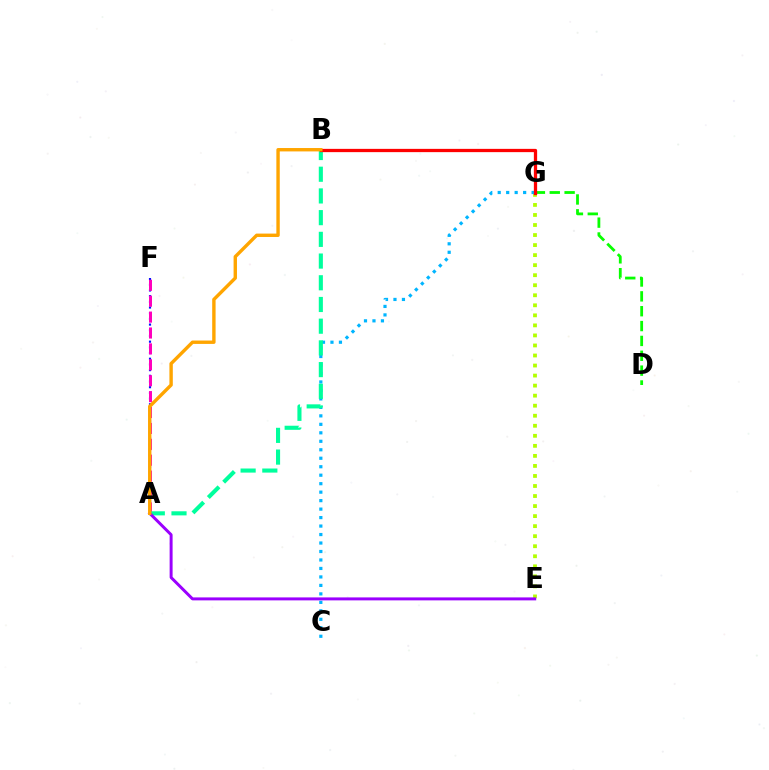{('E', 'G'): [{'color': '#b3ff00', 'line_style': 'dotted', 'thickness': 2.73}], ('A', 'F'): [{'color': '#0010ff', 'line_style': 'dotted', 'thickness': 1.55}, {'color': '#ff00bd', 'line_style': 'dashed', 'thickness': 2.16}], ('D', 'G'): [{'color': '#08ff00', 'line_style': 'dashed', 'thickness': 2.02}], ('C', 'G'): [{'color': '#00b5ff', 'line_style': 'dotted', 'thickness': 2.3}], ('A', 'B'): [{'color': '#00ff9d', 'line_style': 'dashed', 'thickness': 2.95}, {'color': '#ffa500', 'line_style': 'solid', 'thickness': 2.44}], ('A', 'E'): [{'color': '#9b00ff', 'line_style': 'solid', 'thickness': 2.14}], ('B', 'G'): [{'color': '#ff0000', 'line_style': 'solid', 'thickness': 2.36}]}